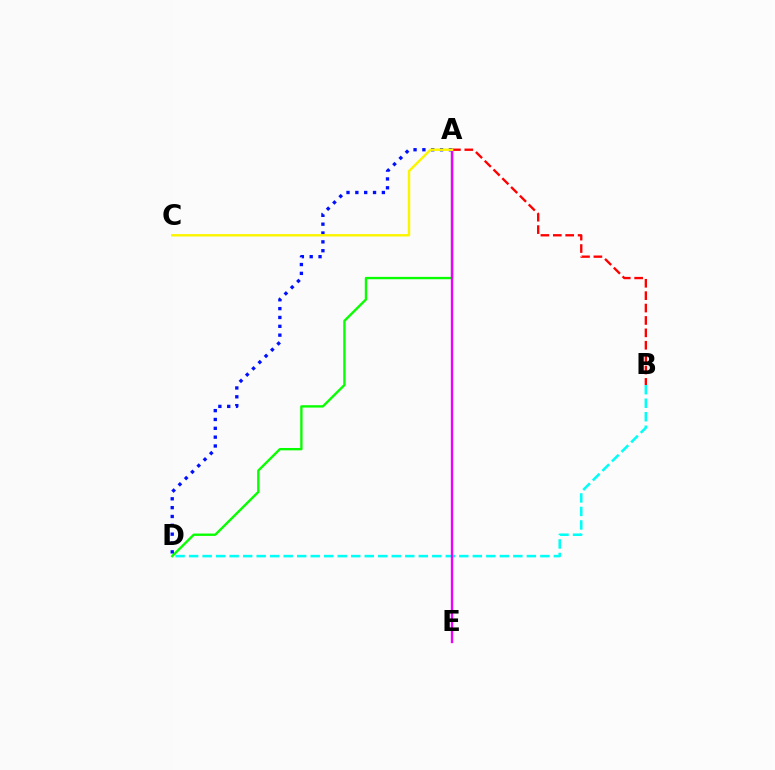{('A', 'D'): [{'color': '#08ff00', 'line_style': 'solid', 'thickness': 1.7}, {'color': '#0010ff', 'line_style': 'dotted', 'thickness': 2.4}], ('A', 'B'): [{'color': '#ff0000', 'line_style': 'dashed', 'thickness': 1.68}], ('B', 'D'): [{'color': '#00fff6', 'line_style': 'dashed', 'thickness': 1.84}], ('A', 'E'): [{'color': '#ee00ff', 'line_style': 'solid', 'thickness': 1.71}], ('A', 'C'): [{'color': '#fcf500', 'line_style': 'solid', 'thickness': 1.75}]}